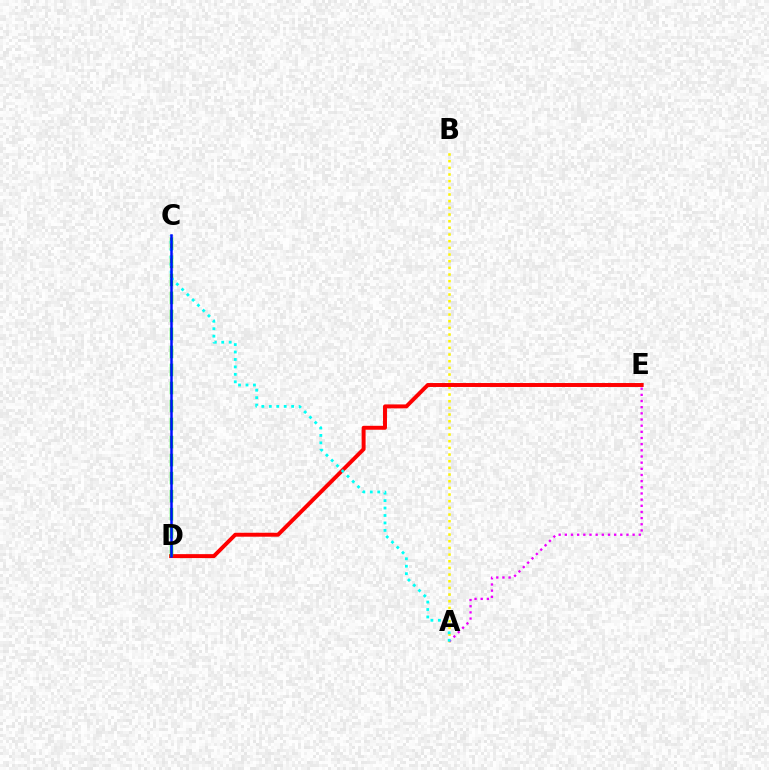{('A', 'B'): [{'color': '#fcf500', 'line_style': 'dotted', 'thickness': 1.81}], ('D', 'E'): [{'color': '#ff0000', 'line_style': 'solid', 'thickness': 2.84}], ('A', 'E'): [{'color': '#ee00ff', 'line_style': 'dotted', 'thickness': 1.67}], ('C', 'D'): [{'color': '#08ff00', 'line_style': 'dashed', 'thickness': 2.45}, {'color': '#0010ff', 'line_style': 'solid', 'thickness': 1.81}], ('A', 'C'): [{'color': '#00fff6', 'line_style': 'dotted', 'thickness': 2.02}]}